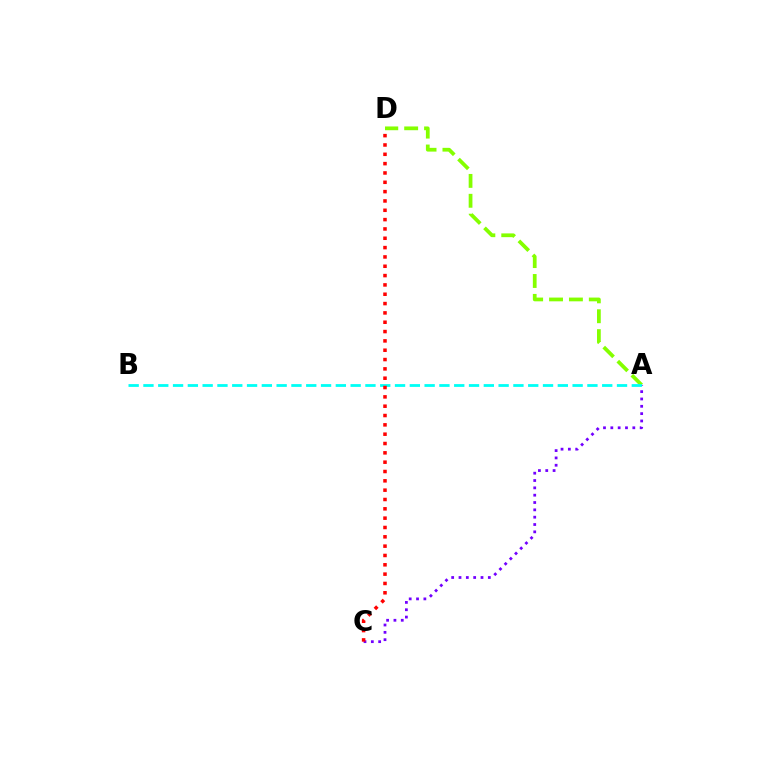{('A', 'D'): [{'color': '#84ff00', 'line_style': 'dashed', 'thickness': 2.7}], ('A', 'C'): [{'color': '#7200ff', 'line_style': 'dotted', 'thickness': 1.99}], ('A', 'B'): [{'color': '#00fff6', 'line_style': 'dashed', 'thickness': 2.01}], ('C', 'D'): [{'color': '#ff0000', 'line_style': 'dotted', 'thickness': 2.53}]}